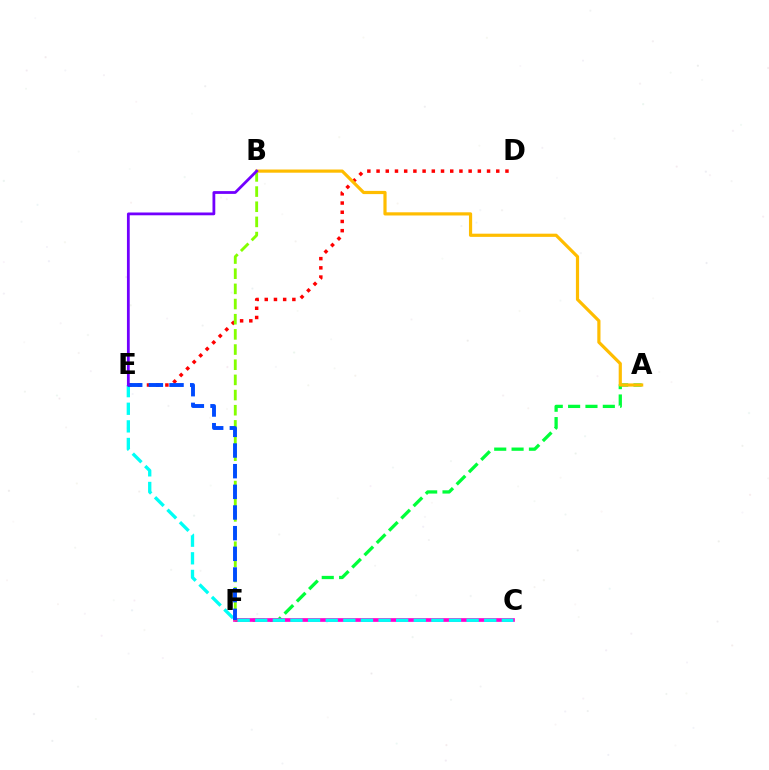{('A', 'F'): [{'color': '#00ff39', 'line_style': 'dashed', 'thickness': 2.36}], ('C', 'F'): [{'color': '#ff00cf', 'line_style': 'solid', 'thickness': 2.66}], ('D', 'E'): [{'color': '#ff0000', 'line_style': 'dotted', 'thickness': 2.5}], ('C', 'E'): [{'color': '#00fff6', 'line_style': 'dashed', 'thickness': 2.39}], ('B', 'F'): [{'color': '#84ff00', 'line_style': 'dashed', 'thickness': 2.06}], ('A', 'B'): [{'color': '#ffbd00', 'line_style': 'solid', 'thickness': 2.29}], ('E', 'F'): [{'color': '#004bff', 'line_style': 'dashed', 'thickness': 2.81}], ('B', 'E'): [{'color': '#7200ff', 'line_style': 'solid', 'thickness': 2.0}]}